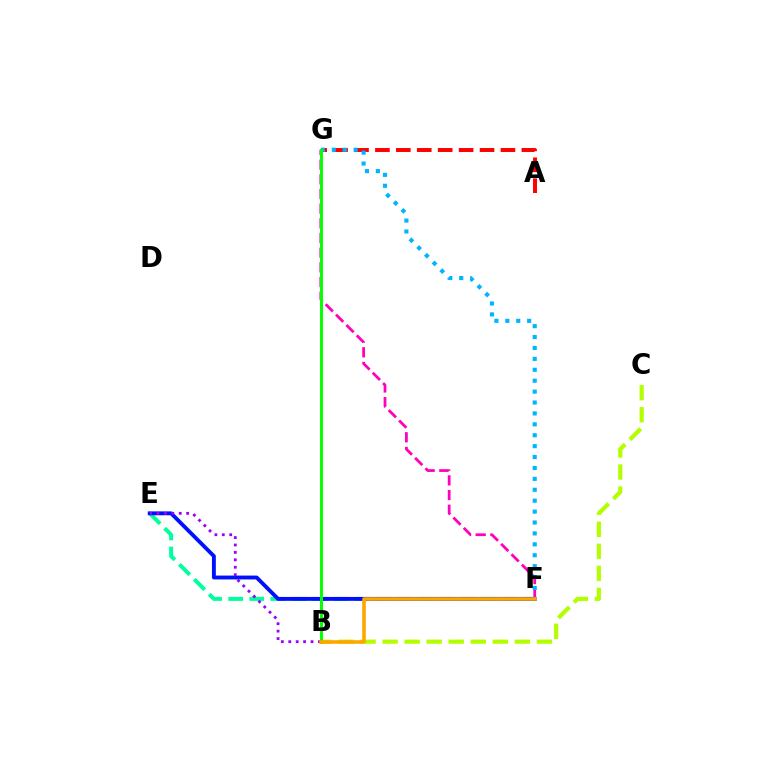{('B', 'C'): [{'color': '#b3ff00', 'line_style': 'dashed', 'thickness': 2.99}], ('E', 'F'): [{'color': '#00ff9d', 'line_style': 'dashed', 'thickness': 2.87}, {'color': '#0010ff', 'line_style': 'solid', 'thickness': 2.79}], ('F', 'G'): [{'color': '#ff00bd', 'line_style': 'dashed', 'thickness': 1.99}, {'color': '#00b5ff', 'line_style': 'dotted', 'thickness': 2.96}], ('A', 'G'): [{'color': '#ff0000', 'line_style': 'dashed', 'thickness': 2.84}], ('B', 'E'): [{'color': '#9b00ff', 'line_style': 'dotted', 'thickness': 2.02}], ('B', 'G'): [{'color': '#08ff00', 'line_style': 'solid', 'thickness': 2.14}], ('B', 'F'): [{'color': '#ffa500', 'line_style': 'solid', 'thickness': 2.57}]}